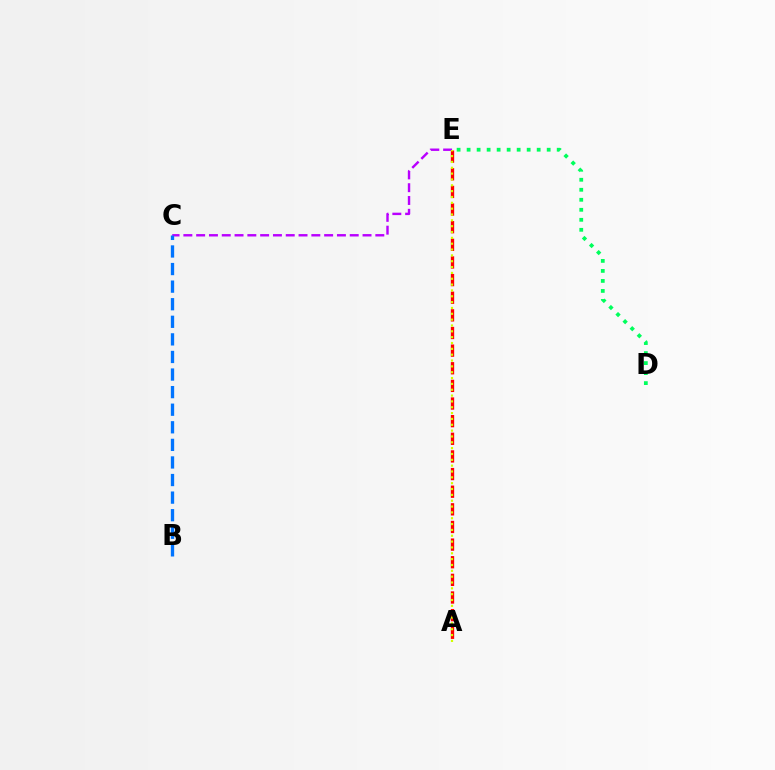{('C', 'E'): [{'color': '#b900ff', 'line_style': 'dashed', 'thickness': 1.74}], ('A', 'E'): [{'color': '#ff0000', 'line_style': 'dashed', 'thickness': 2.4}, {'color': '#d1ff00', 'line_style': 'dotted', 'thickness': 1.59}], ('B', 'C'): [{'color': '#0074ff', 'line_style': 'dashed', 'thickness': 2.39}], ('D', 'E'): [{'color': '#00ff5c', 'line_style': 'dotted', 'thickness': 2.72}]}